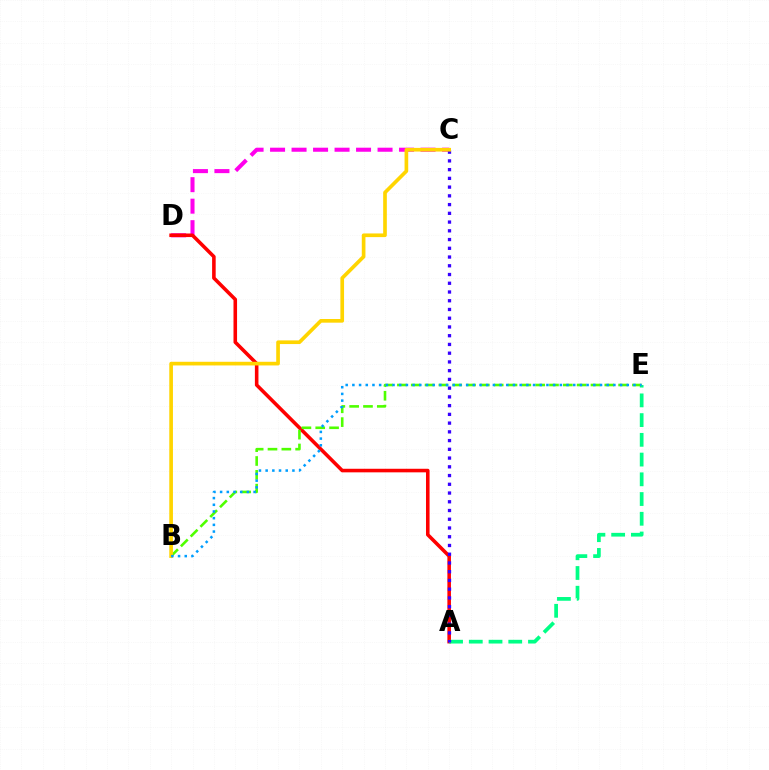{('C', 'D'): [{'color': '#ff00ed', 'line_style': 'dashed', 'thickness': 2.92}], ('A', 'D'): [{'color': '#ff0000', 'line_style': 'solid', 'thickness': 2.57}], ('A', 'E'): [{'color': '#00ff86', 'line_style': 'dashed', 'thickness': 2.68}], ('A', 'C'): [{'color': '#3700ff', 'line_style': 'dotted', 'thickness': 2.37}], ('B', 'E'): [{'color': '#4fff00', 'line_style': 'dashed', 'thickness': 1.88}, {'color': '#009eff', 'line_style': 'dotted', 'thickness': 1.82}], ('B', 'C'): [{'color': '#ffd500', 'line_style': 'solid', 'thickness': 2.64}]}